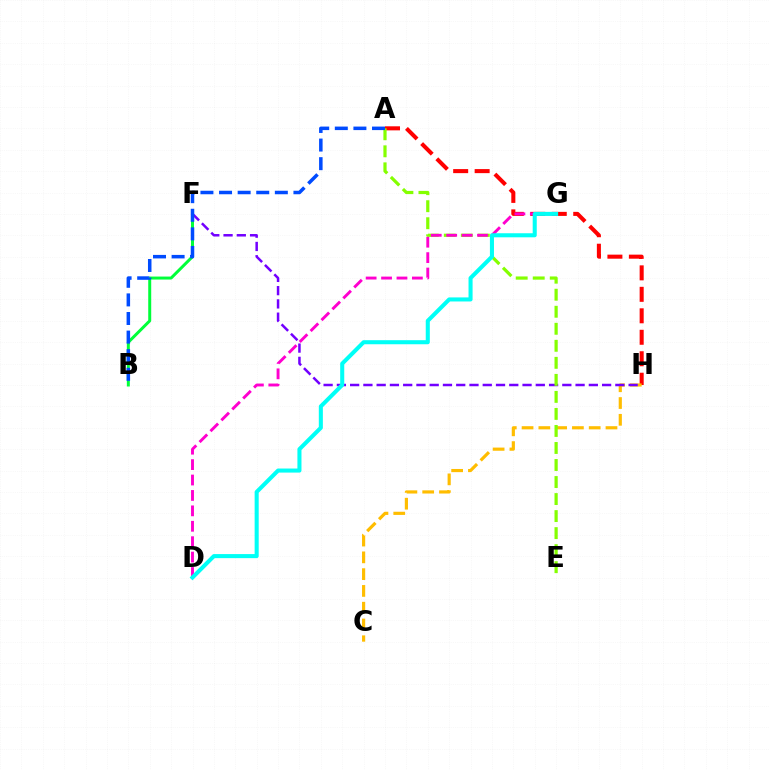{('B', 'F'): [{'color': '#00ff39', 'line_style': 'solid', 'thickness': 2.15}], ('A', 'H'): [{'color': '#ff0000', 'line_style': 'dashed', 'thickness': 2.92}], ('C', 'H'): [{'color': '#ffbd00', 'line_style': 'dashed', 'thickness': 2.28}], ('F', 'H'): [{'color': '#7200ff', 'line_style': 'dashed', 'thickness': 1.8}], ('A', 'E'): [{'color': '#84ff00', 'line_style': 'dashed', 'thickness': 2.31}], ('D', 'G'): [{'color': '#ff00cf', 'line_style': 'dashed', 'thickness': 2.09}, {'color': '#00fff6', 'line_style': 'solid', 'thickness': 2.92}], ('A', 'B'): [{'color': '#004bff', 'line_style': 'dashed', 'thickness': 2.53}]}